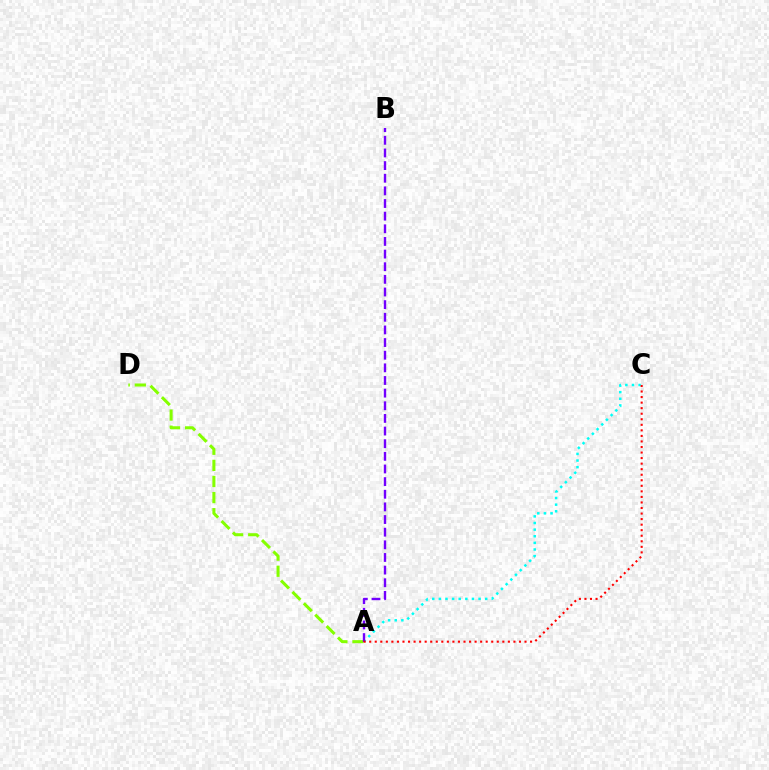{('A', 'C'): [{'color': '#00fff6', 'line_style': 'dotted', 'thickness': 1.8}, {'color': '#ff0000', 'line_style': 'dotted', 'thickness': 1.51}], ('A', 'D'): [{'color': '#84ff00', 'line_style': 'dashed', 'thickness': 2.19}], ('A', 'B'): [{'color': '#7200ff', 'line_style': 'dashed', 'thickness': 1.72}]}